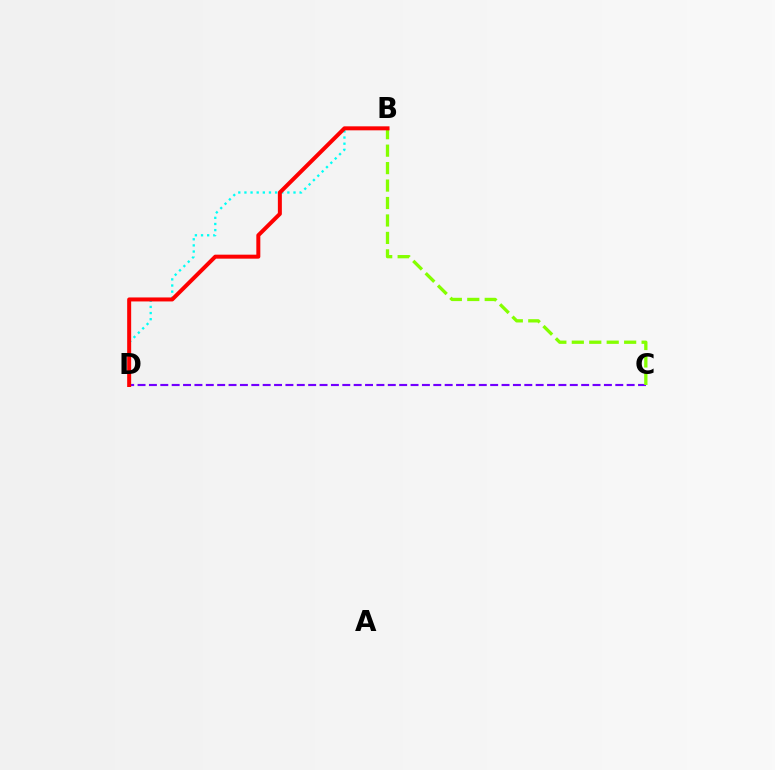{('C', 'D'): [{'color': '#7200ff', 'line_style': 'dashed', 'thickness': 1.55}], ('B', 'D'): [{'color': '#00fff6', 'line_style': 'dotted', 'thickness': 1.67}, {'color': '#ff0000', 'line_style': 'solid', 'thickness': 2.87}], ('B', 'C'): [{'color': '#84ff00', 'line_style': 'dashed', 'thickness': 2.37}]}